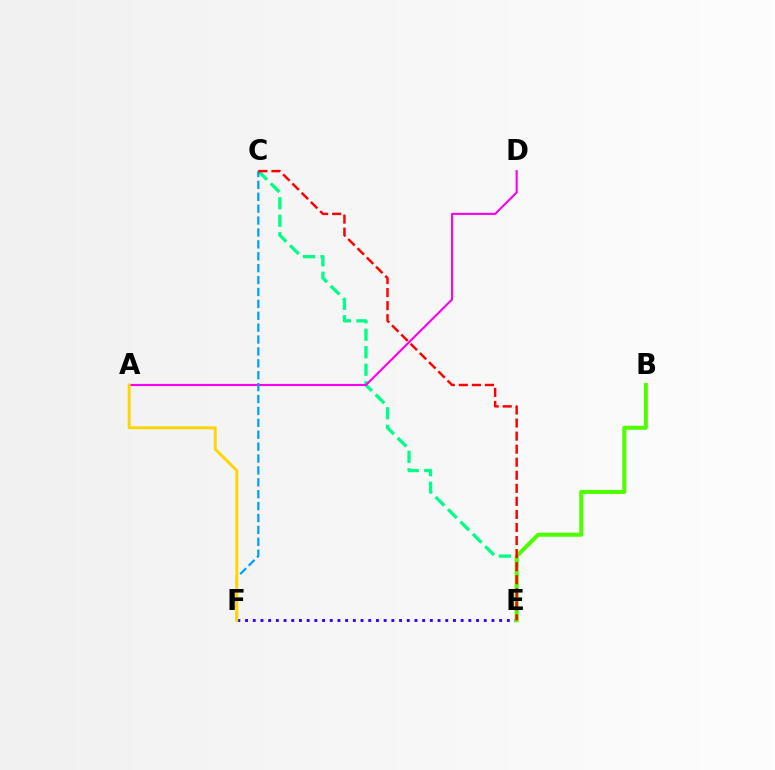{('C', 'E'): [{'color': '#00ff86', 'line_style': 'dashed', 'thickness': 2.38}, {'color': '#ff0000', 'line_style': 'dashed', 'thickness': 1.77}], ('A', 'D'): [{'color': '#ff00ed', 'line_style': 'solid', 'thickness': 1.52}], ('E', 'F'): [{'color': '#3700ff', 'line_style': 'dotted', 'thickness': 2.09}], ('C', 'F'): [{'color': '#009eff', 'line_style': 'dashed', 'thickness': 1.62}], ('A', 'F'): [{'color': '#ffd500', 'line_style': 'solid', 'thickness': 2.08}], ('B', 'E'): [{'color': '#4fff00', 'line_style': 'solid', 'thickness': 2.91}]}